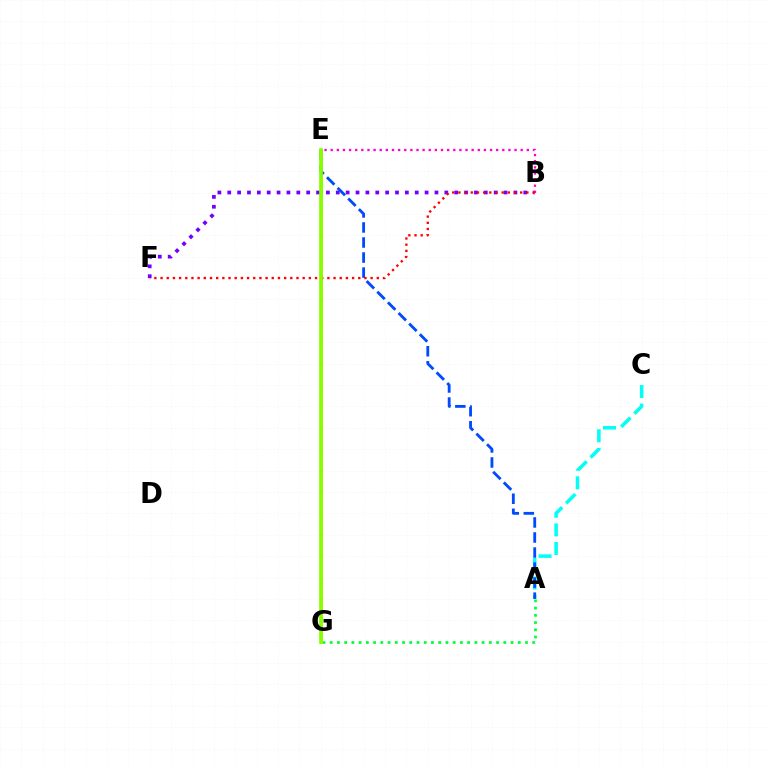{('A', 'C'): [{'color': '#00fff6', 'line_style': 'dashed', 'thickness': 2.53}], ('B', 'F'): [{'color': '#7200ff', 'line_style': 'dotted', 'thickness': 2.68}, {'color': '#ff0000', 'line_style': 'dotted', 'thickness': 1.68}], ('A', 'G'): [{'color': '#00ff39', 'line_style': 'dotted', 'thickness': 1.97}], ('B', 'E'): [{'color': '#ff00cf', 'line_style': 'dotted', 'thickness': 1.67}], ('E', 'G'): [{'color': '#ffbd00', 'line_style': 'solid', 'thickness': 1.94}, {'color': '#84ff00', 'line_style': 'solid', 'thickness': 2.65}], ('A', 'E'): [{'color': '#004bff', 'line_style': 'dashed', 'thickness': 2.04}]}